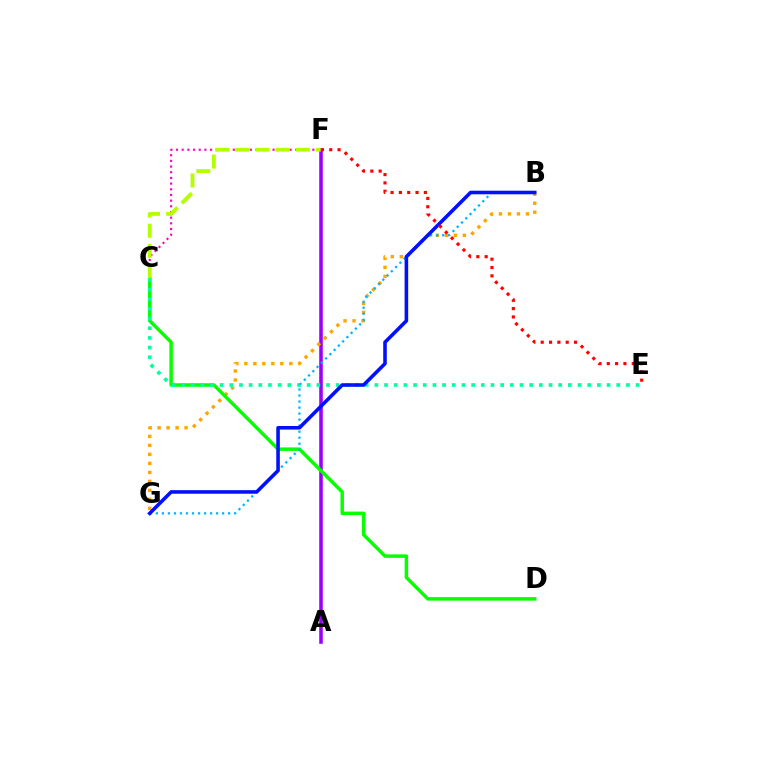{('C', 'F'): [{'color': '#ff00bd', 'line_style': 'dotted', 'thickness': 1.54}, {'color': '#b3ff00', 'line_style': 'dashed', 'thickness': 2.74}], ('A', 'F'): [{'color': '#9b00ff', 'line_style': 'solid', 'thickness': 2.56}], ('B', 'G'): [{'color': '#ffa500', 'line_style': 'dotted', 'thickness': 2.44}, {'color': '#00b5ff', 'line_style': 'dotted', 'thickness': 1.64}, {'color': '#0010ff', 'line_style': 'solid', 'thickness': 2.58}], ('C', 'D'): [{'color': '#08ff00', 'line_style': 'solid', 'thickness': 2.51}], ('C', 'E'): [{'color': '#00ff9d', 'line_style': 'dotted', 'thickness': 2.63}], ('E', 'F'): [{'color': '#ff0000', 'line_style': 'dotted', 'thickness': 2.26}]}